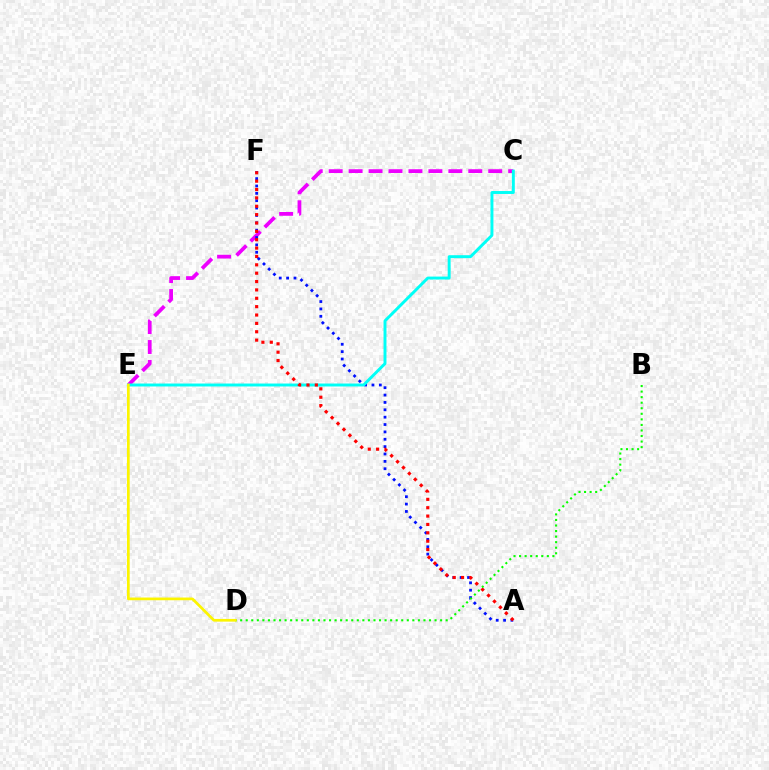{('C', 'E'): [{'color': '#ee00ff', 'line_style': 'dashed', 'thickness': 2.71}, {'color': '#00fff6', 'line_style': 'solid', 'thickness': 2.11}], ('A', 'F'): [{'color': '#0010ff', 'line_style': 'dotted', 'thickness': 2.0}, {'color': '#ff0000', 'line_style': 'dotted', 'thickness': 2.27}], ('B', 'D'): [{'color': '#08ff00', 'line_style': 'dotted', 'thickness': 1.51}], ('D', 'E'): [{'color': '#fcf500', 'line_style': 'solid', 'thickness': 1.95}]}